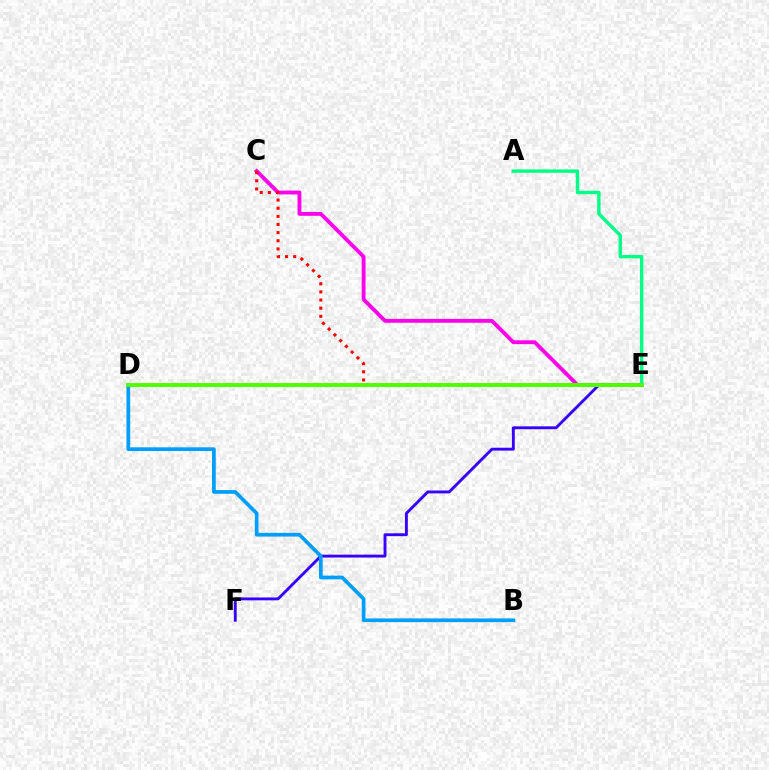{('D', 'E'): [{'color': '#ffd500', 'line_style': 'dotted', 'thickness': 2.75}, {'color': '#4fff00', 'line_style': 'solid', 'thickness': 2.8}], ('E', 'F'): [{'color': '#3700ff', 'line_style': 'solid', 'thickness': 2.07}], ('C', 'E'): [{'color': '#ff00ed', 'line_style': 'solid', 'thickness': 2.77}, {'color': '#ff0000', 'line_style': 'dotted', 'thickness': 2.21}], ('A', 'E'): [{'color': '#00ff86', 'line_style': 'solid', 'thickness': 2.45}], ('B', 'D'): [{'color': '#009eff', 'line_style': 'solid', 'thickness': 2.67}]}